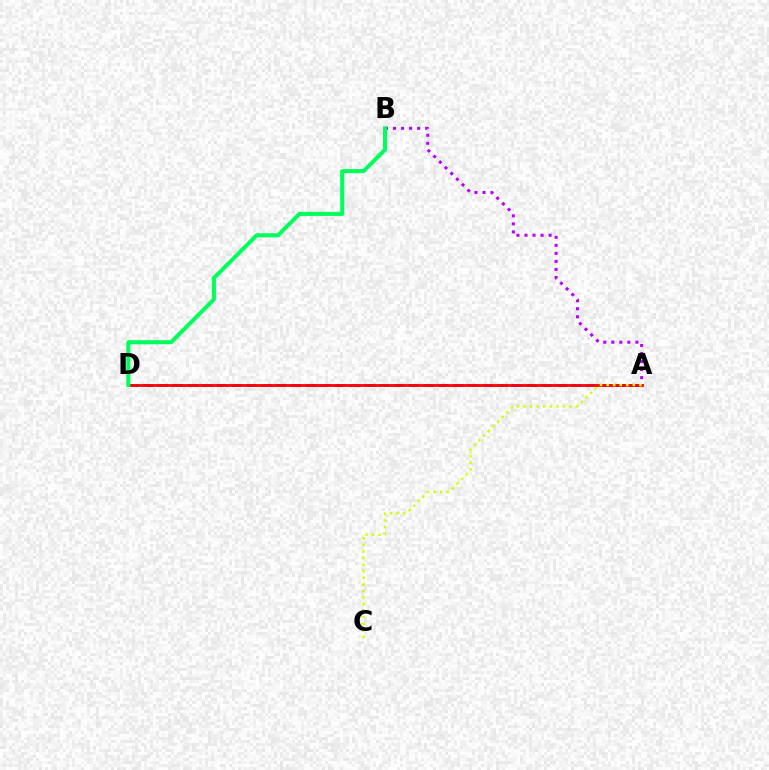{('A', 'D'): [{'color': '#0074ff', 'line_style': 'dashed', 'thickness': 2.0}, {'color': '#ff0000', 'line_style': 'solid', 'thickness': 1.98}], ('A', 'B'): [{'color': '#b900ff', 'line_style': 'dotted', 'thickness': 2.18}], ('B', 'D'): [{'color': '#00ff5c', 'line_style': 'solid', 'thickness': 2.92}], ('A', 'C'): [{'color': '#d1ff00', 'line_style': 'dotted', 'thickness': 1.78}]}